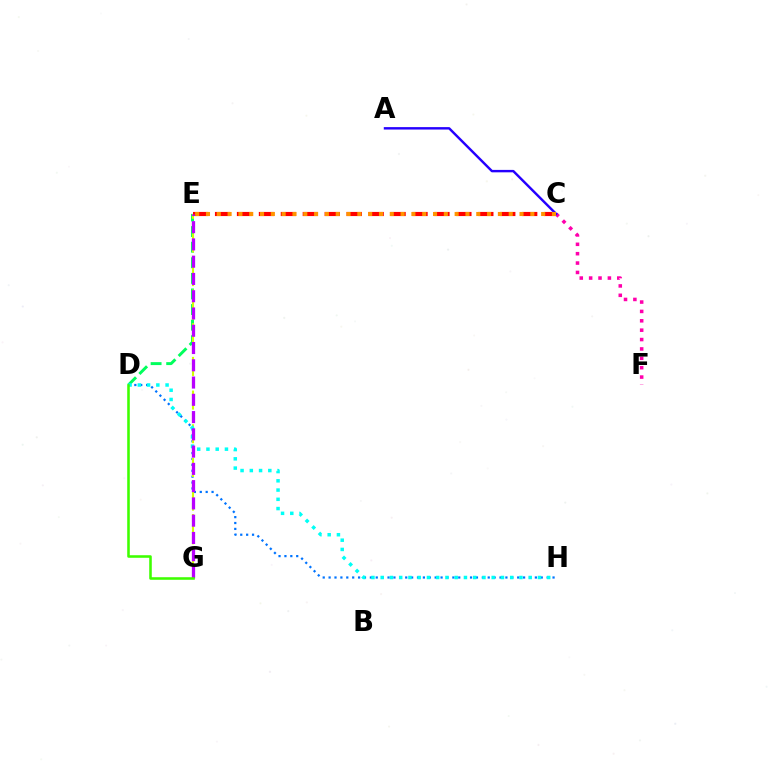{('C', 'F'): [{'color': '#ff00ac', 'line_style': 'dotted', 'thickness': 2.55}], ('D', 'E'): [{'color': '#00ff5c', 'line_style': 'dashed', 'thickness': 2.12}], ('D', 'H'): [{'color': '#0074ff', 'line_style': 'dotted', 'thickness': 1.6}, {'color': '#00fff6', 'line_style': 'dotted', 'thickness': 2.51}], ('E', 'G'): [{'color': '#d1ff00', 'line_style': 'dashed', 'thickness': 1.52}, {'color': '#b900ff', 'line_style': 'dashed', 'thickness': 2.35}], ('C', 'E'): [{'color': '#ff0000', 'line_style': 'dashed', 'thickness': 2.98}, {'color': '#ff9400', 'line_style': 'dotted', 'thickness': 2.94}], ('D', 'G'): [{'color': '#3dff00', 'line_style': 'solid', 'thickness': 1.85}], ('A', 'C'): [{'color': '#2500ff', 'line_style': 'solid', 'thickness': 1.75}]}